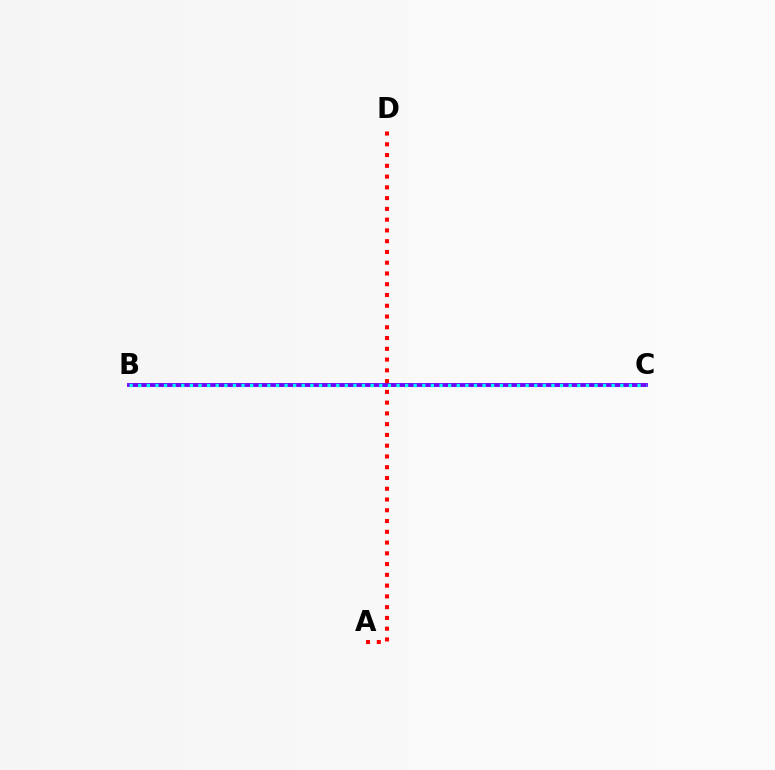{('B', 'C'): [{'color': '#84ff00', 'line_style': 'dashed', 'thickness': 2.82}, {'color': '#7200ff', 'line_style': 'solid', 'thickness': 2.78}, {'color': '#00fff6', 'line_style': 'dotted', 'thickness': 2.34}], ('A', 'D'): [{'color': '#ff0000', 'line_style': 'dotted', 'thickness': 2.92}]}